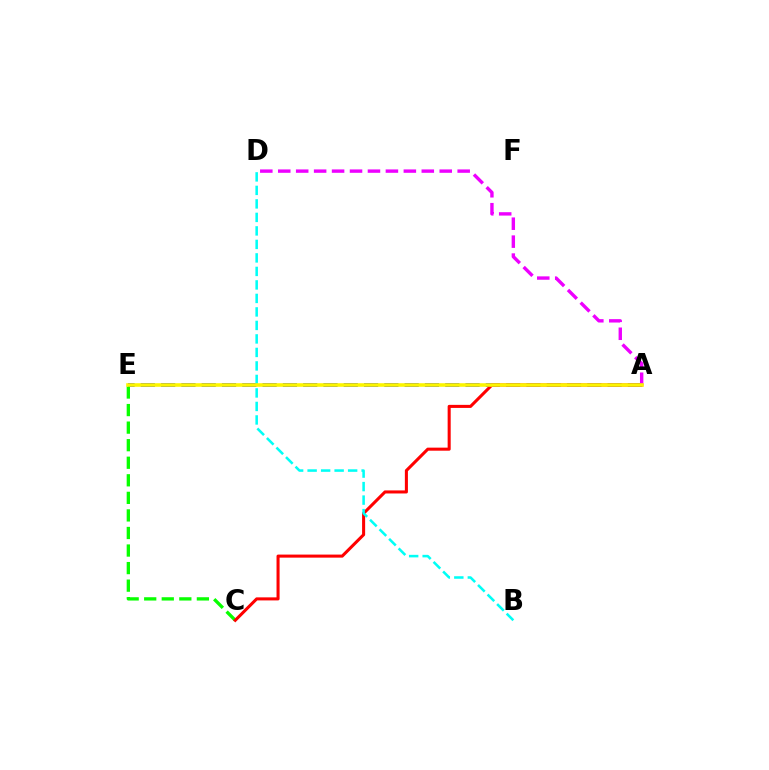{('A', 'E'): [{'color': '#0010ff', 'line_style': 'dashed', 'thickness': 2.76}, {'color': '#fcf500', 'line_style': 'solid', 'thickness': 2.58}], ('C', 'E'): [{'color': '#08ff00', 'line_style': 'dashed', 'thickness': 2.39}], ('A', 'C'): [{'color': '#ff0000', 'line_style': 'solid', 'thickness': 2.2}], ('A', 'D'): [{'color': '#ee00ff', 'line_style': 'dashed', 'thickness': 2.44}], ('B', 'D'): [{'color': '#00fff6', 'line_style': 'dashed', 'thickness': 1.83}]}